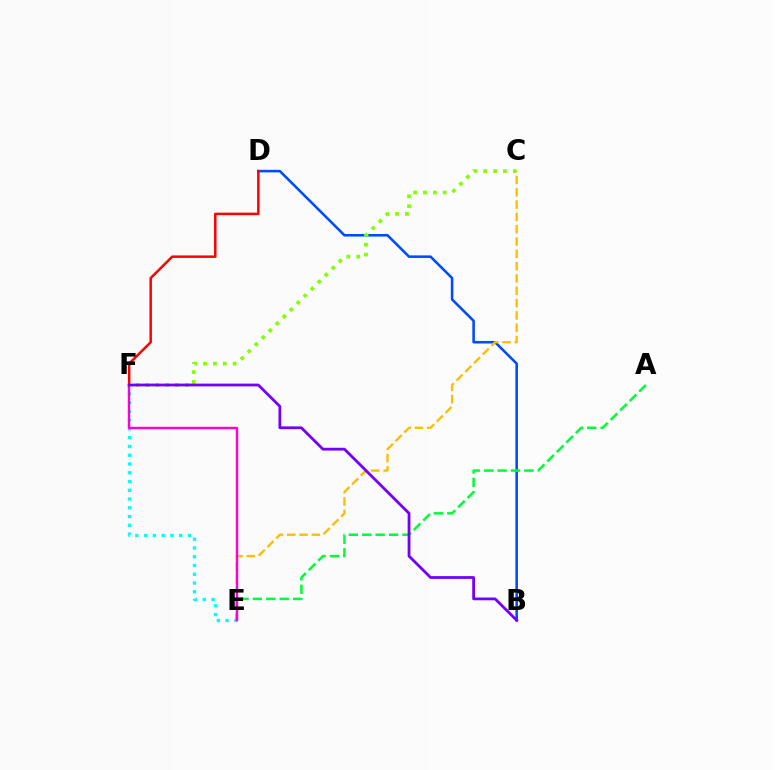{('E', 'F'): [{'color': '#00fff6', 'line_style': 'dotted', 'thickness': 2.38}, {'color': '#ff00cf', 'line_style': 'solid', 'thickness': 1.73}], ('B', 'D'): [{'color': '#004bff', 'line_style': 'solid', 'thickness': 1.85}], ('C', 'F'): [{'color': '#84ff00', 'line_style': 'dotted', 'thickness': 2.68}], ('C', 'E'): [{'color': '#ffbd00', 'line_style': 'dashed', 'thickness': 1.67}], ('D', 'F'): [{'color': '#ff0000', 'line_style': 'solid', 'thickness': 1.8}], ('A', 'E'): [{'color': '#00ff39', 'line_style': 'dashed', 'thickness': 1.82}], ('B', 'F'): [{'color': '#7200ff', 'line_style': 'solid', 'thickness': 2.0}]}